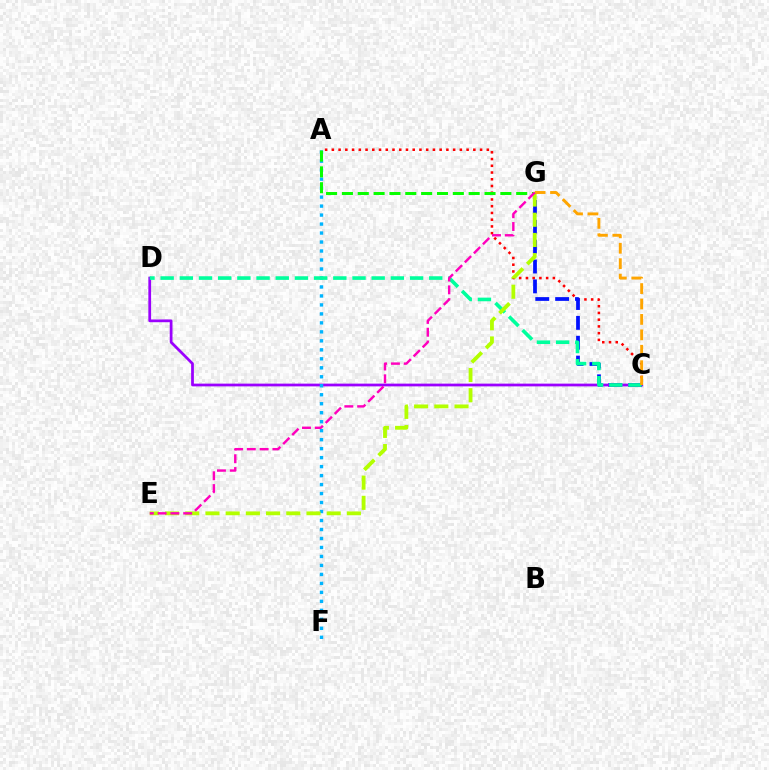{('A', 'C'): [{'color': '#ff0000', 'line_style': 'dotted', 'thickness': 1.83}], ('C', 'G'): [{'color': '#0010ff', 'line_style': 'dashed', 'thickness': 2.7}, {'color': '#ffa500', 'line_style': 'dashed', 'thickness': 2.1}], ('C', 'D'): [{'color': '#9b00ff', 'line_style': 'solid', 'thickness': 1.98}, {'color': '#00ff9d', 'line_style': 'dashed', 'thickness': 2.61}], ('A', 'F'): [{'color': '#00b5ff', 'line_style': 'dotted', 'thickness': 2.44}], ('A', 'G'): [{'color': '#08ff00', 'line_style': 'dashed', 'thickness': 2.15}], ('E', 'G'): [{'color': '#b3ff00', 'line_style': 'dashed', 'thickness': 2.74}, {'color': '#ff00bd', 'line_style': 'dashed', 'thickness': 1.74}]}